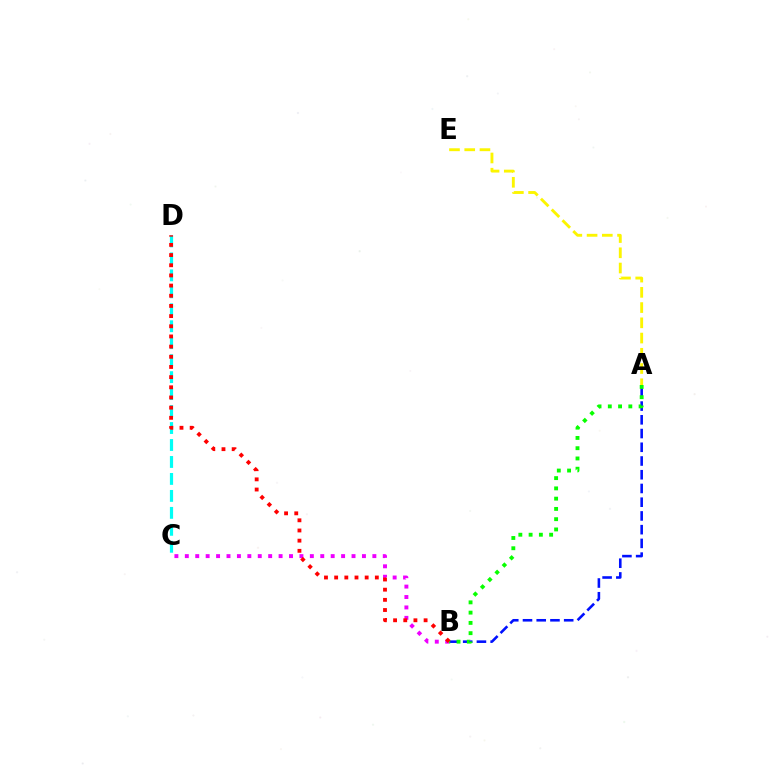{('A', 'B'): [{'color': '#0010ff', 'line_style': 'dashed', 'thickness': 1.87}, {'color': '#08ff00', 'line_style': 'dotted', 'thickness': 2.79}], ('C', 'D'): [{'color': '#00fff6', 'line_style': 'dashed', 'thickness': 2.3}], ('B', 'C'): [{'color': '#ee00ff', 'line_style': 'dotted', 'thickness': 2.83}], ('A', 'E'): [{'color': '#fcf500', 'line_style': 'dashed', 'thickness': 2.07}], ('B', 'D'): [{'color': '#ff0000', 'line_style': 'dotted', 'thickness': 2.76}]}